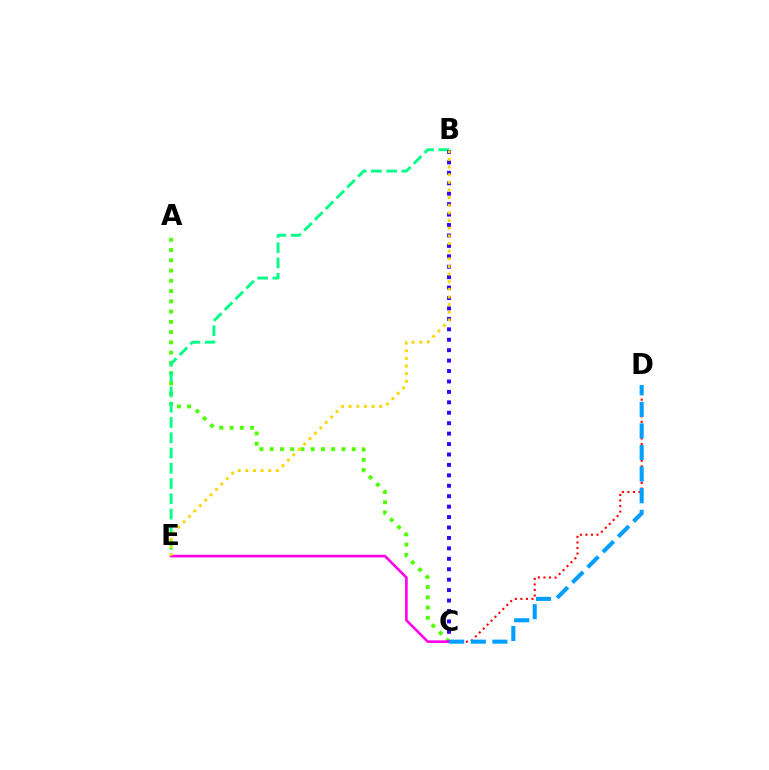{('A', 'C'): [{'color': '#4fff00', 'line_style': 'dotted', 'thickness': 2.79}], ('B', 'E'): [{'color': '#00ff86', 'line_style': 'dashed', 'thickness': 2.07}, {'color': '#ffd500', 'line_style': 'dotted', 'thickness': 2.08}], ('B', 'C'): [{'color': '#3700ff', 'line_style': 'dotted', 'thickness': 2.83}], ('C', 'D'): [{'color': '#ff0000', 'line_style': 'dotted', 'thickness': 1.51}, {'color': '#009eff', 'line_style': 'dashed', 'thickness': 2.93}], ('C', 'E'): [{'color': '#ff00ed', 'line_style': 'solid', 'thickness': 1.88}]}